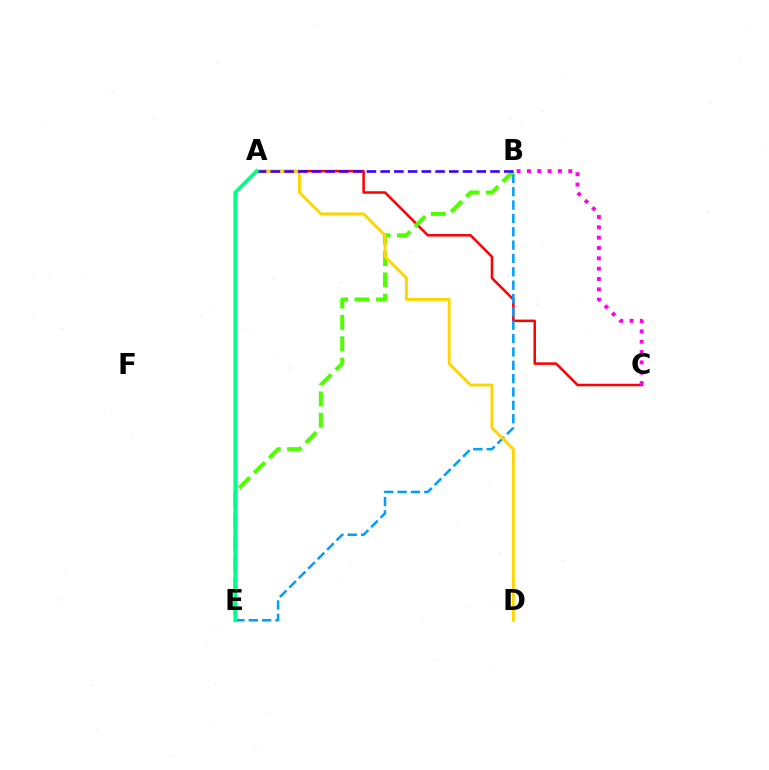{('A', 'C'): [{'color': '#ff0000', 'line_style': 'solid', 'thickness': 1.81}], ('B', 'E'): [{'color': '#009eff', 'line_style': 'dashed', 'thickness': 1.81}, {'color': '#4fff00', 'line_style': 'dashed', 'thickness': 2.9}], ('B', 'C'): [{'color': '#ff00ed', 'line_style': 'dotted', 'thickness': 2.81}], ('A', 'D'): [{'color': '#ffd500', 'line_style': 'solid', 'thickness': 2.08}], ('A', 'B'): [{'color': '#3700ff', 'line_style': 'dashed', 'thickness': 1.87}], ('A', 'E'): [{'color': '#00ff86', 'line_style': 'solid', 'thickness': 2.7}]}